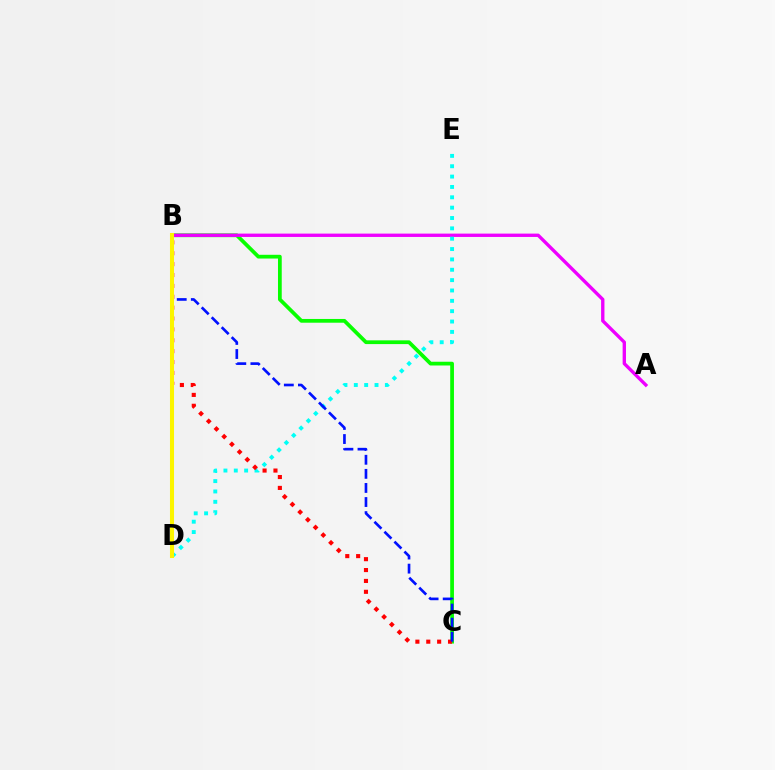{('B', 'C'): [{'color': '#08ff00', 'line_style': 'solid', 'thickness': 2.7}, {'color': '#ff0000', 'line_style': 'dotted', 'thickness': 2.96}, {'color': '#0010ff', 'line_style': 'dashed', 'thickness': 1.91}], ('A', 'B'): [{'color': '#ee00ff', 'line_style': 'solid', 'thickness': 2.41}], ('D', 'E'): [{'color': '#00fff6', 'line_style': 'dotted', 'thickness': 2.81}], ('B', 'D'): [{'color': '#fcf500', 'line_style': 'solid', 'thickness': 2.92}]}